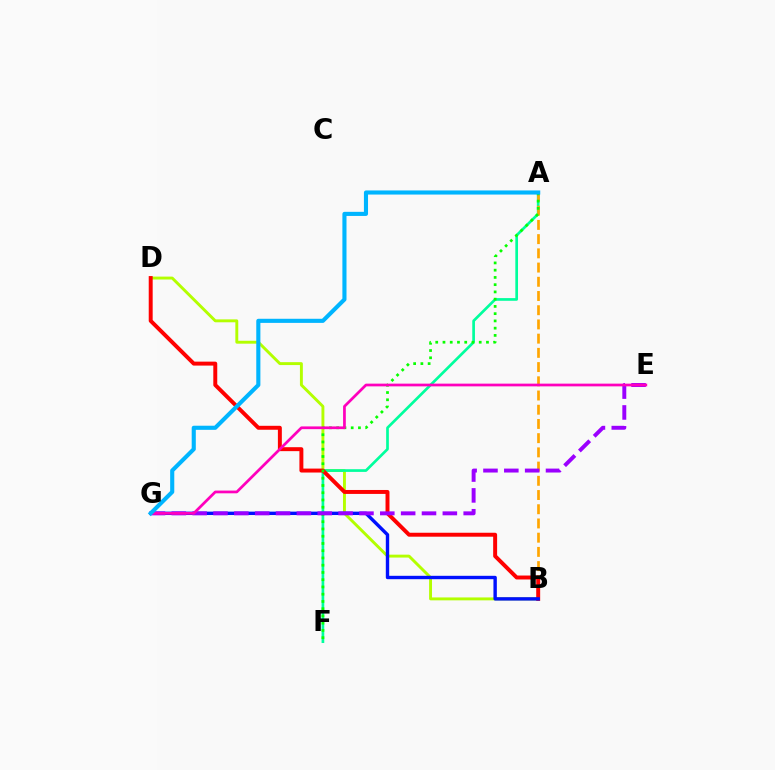{('B', 'D'): [{'color': '#b3ff00', 'line_style': 'solid', 'thickness': 2.09}, {'color': '#ff0000', 'line_style': 'solid', 'thickness': 2.84}], ('A', 'F'): [{'color': '#00ff9d', 'line_style': 'solid', 'thickness': 1.93}, {'color': '#08ff00', 'line_style': 'dotted', 'thickness': 1.97}], ('A', 'B'): [{'color': '#ffa500', 'line_style': 'dashed', 'thickness': 1.93}], ('B', 'G'): [{'color': '#0010ff', 'line_style': 'solid', 'thickness': 2.44}], ('E', 'G'): [{'color': '#9b00ff', 'line_style': 'dashed', 'thickness': 2.83}, {'color': '#ff00bd', 'line_style': 'solid', 'thickness': 1.96}], ('A', 'G'): [{'color': '#00b5ff', 'line_style': 'solid', 'thickness': 2.96}]}